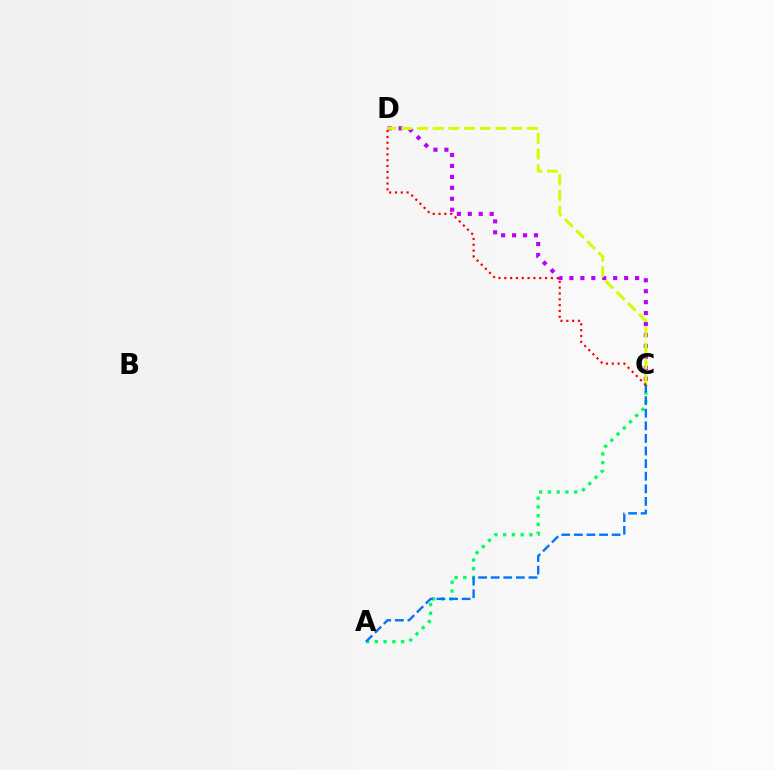{('A', 'C'): [{'color': '#00ff5c', 'line_style': 'dotted', 'thickness': 2.38}, {'color': '#0074ff', 'line_style': 'dashed', 'thickness': 1.71}], ('C', 'D'): [{'color': '#b900ff', 'line_style': 'dotted', 'thickness': 2.97}, {'color': '#d1ff00', 'line_style': 'dashed', 'thickness': 2.13}, {'color': '#ff0000', 'line_style': 'dotted', 'thickness': 1.58}]}